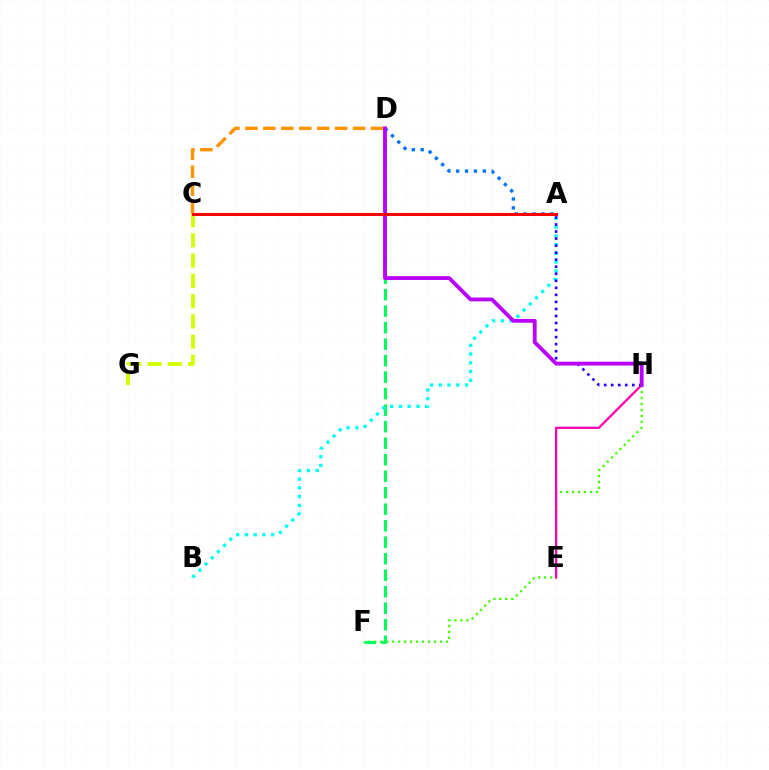{('F', 'H'): [{'color': '#3dff00', 'line_style': 'dotted', 'thickness': 1.62}], ('E', 'H'): [{'color': '#ff00ac', 'line_style': 'solid', 'thickness': 1.62}], ('D', 'F'): [{'color': '#00ff5c', 'line_style': 'dashed', 'thickness': 2.24}], ('A', 'B'): [{'color': '#00fff6', 'line_style': 'dotted', 'thickness': 2.38}], ('A', 'H'): [{'color': '#2500ff', 'line_style': 'dotted', 'thickness': 1.91}], ('C', 'G'): [{'color': '#d1ff00', 'line_style': 'dashed', 'thickness': 2.75}], ('A', 'D'): [{'color': '#0074ff', 'line_style': 'dotted', 'thickness': 2.41}], ('C', 'D'): [{'color': '#ff9400', 'line_style': 'dashed', 'thickness': 2.44}], ('D', 'H'): [{'color': '#b900ff', 'line_style': 'solid', 'thickness': 2.75}], ('A', 'C'): [{'color': '#ff0000', 'line_style': 'solid', 'thickness': 2.18}]}